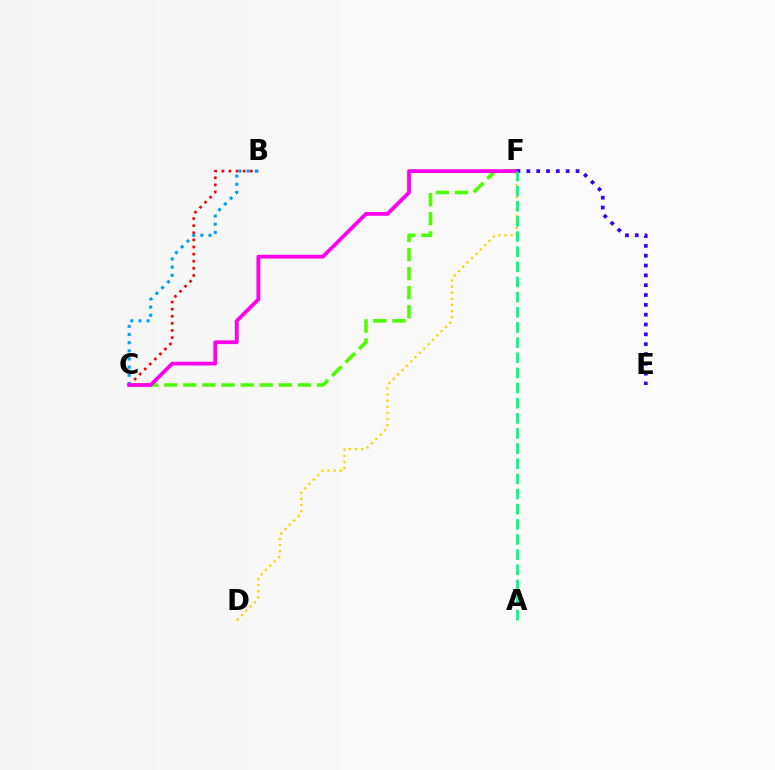{('C', 'F'): [{'color': '#4fff00', 'line_style': 'dashed', 'thickness': 2.59}, {'color': '#ff00ed', 'line_style': 'solid', 'thickness': 2.71}], ('B', 'C'): [{'color': '#ff0000', 'line_style': 'dotted', 'thickness': 1.93}, {'color': '#009eff', 'line_style': 'dotted', 'thickness': 2.22}], ('D', 'F'): [{'color': '#ffd500', 'line_style': 'dotted', 'thickness': 1.66}], ('E', 'F'): [{'color': '#3700ff', 'line_style': 'dotted', 'thickness': 2.67}], ('A', 'F'): [{'color': '#00ff86', 'line_style': 'dashed', 'thickness': 2.06}]}